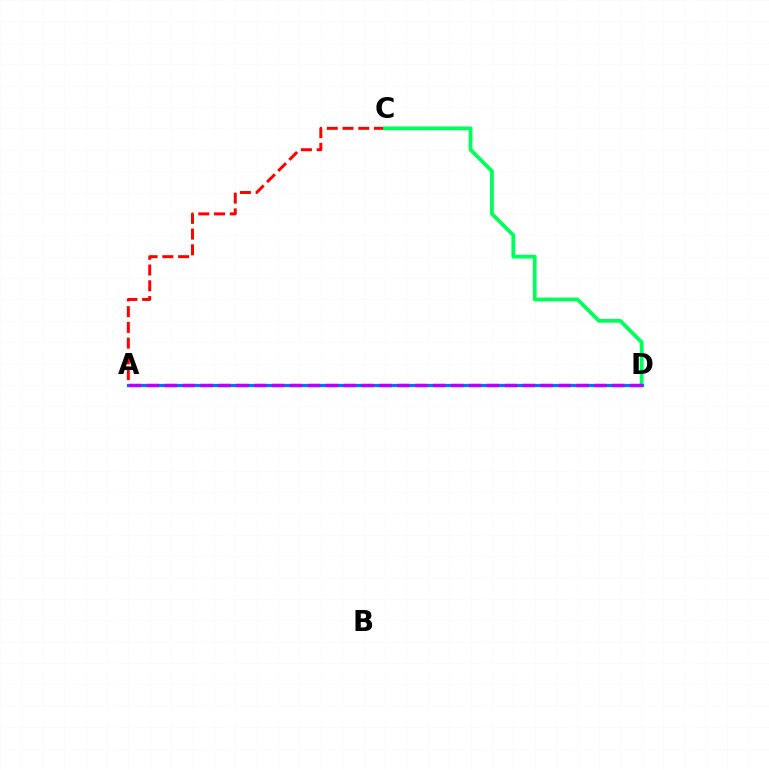{('A', 'C'): [{'color': '#ff0000', 'line_style': 'dashed', 'thickness': 2.14}], ('A', 'D'): [{'color': '#d1ff00', 'line_style': 'solid', 'thickness': 1.94}, {'color': '#0074ff', 'line_style': 'solid', 'thickness': 2.3}, {'color': '#b900ff', 'line_style': 'dashed', 'thickness': 2.43}], ('C', 'D'): [{'color': '#00ff5c', 'line_style': 'solid', 'thickness': 2.74}]}